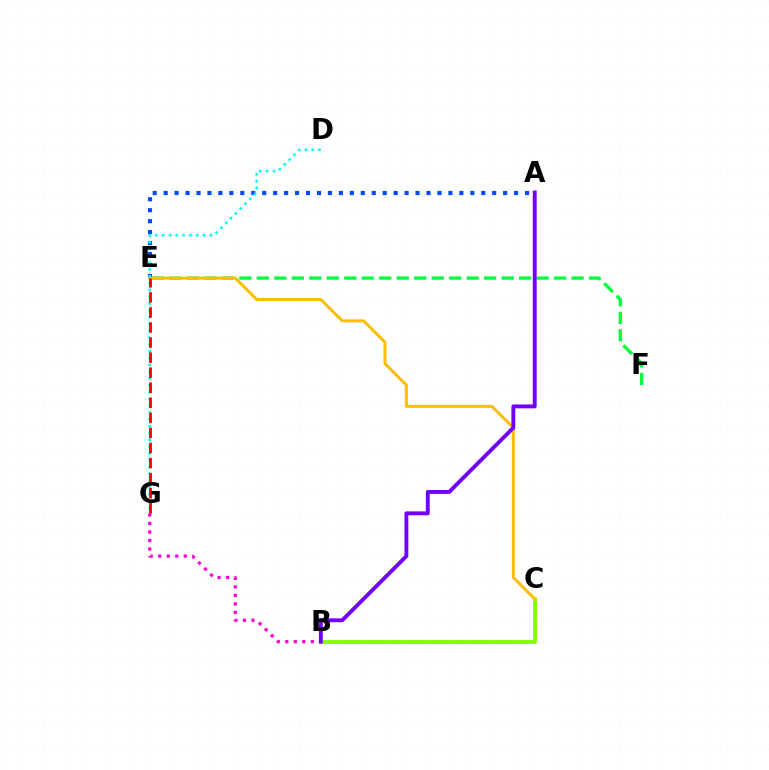{('B', 'G'): [{'color': '#ff00cf', 'line_style': 'dotted', 'thickness': 2.32}], ('E', 'F'): [{'color': '#00ff39', 'line_style': 'dashed', 'thickness': 2.38}], ('B', 'C'): [{'color': '#84ff00', 'line_style': 'solid', 'thickness': 2.77}], ('A', 'E'): [{'color': '#004bff', 'line_style': 'dotted', 'thickness': 2.98}], ('C', 'E'): [{'color': '#ffbd00', 'line_style': 'solid', 'thickness': 2.14}], ('D', 'G'): [{'color': '#00fff6', 'line_style': 'dotted', 'thickness': 1.85}], ('E', 'G'): [{'color': '#ff0000', 'line_style': 'dashed', 'thickness': 2.05}], ('A', 'B'): [{'color': '#7200ff', 'line_style': 'solid', 'thickness': 2.8}]}